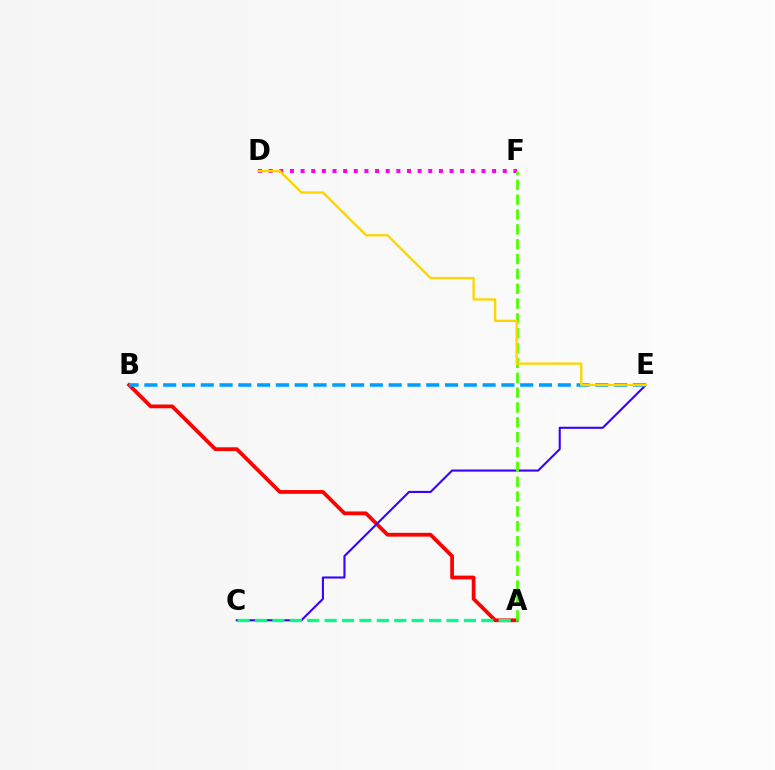{('A', 'B'): [{'color': '#ff0000', 'line_style': 'solid', 'thickness': 2.71}], ('C', 'E'): [{'color': '#3700ff', 'line_style': 'solid', 'thickness': 1.5}], ('B', 'E'): [{'color': '#009eff', 'line_style': 'dashed', 'thickness': 2.55}], ('A', 'C'): [{'color': '#00ff86', 'line_style': 'dashed', 'thickness': 2.37}], ('D', 'F'): [{'color': '#ff00ed', 'line_style': 'dotted', 'thickness': 2.89}], ('A', 'F'): [{'color': '#4fff00', 'line_style': 'dashed', 'thickness': 2.02}], ('D', 'E'): [{'color': '#ffd500', 'line_style': 'solid', 'thickness': 1.69}]}